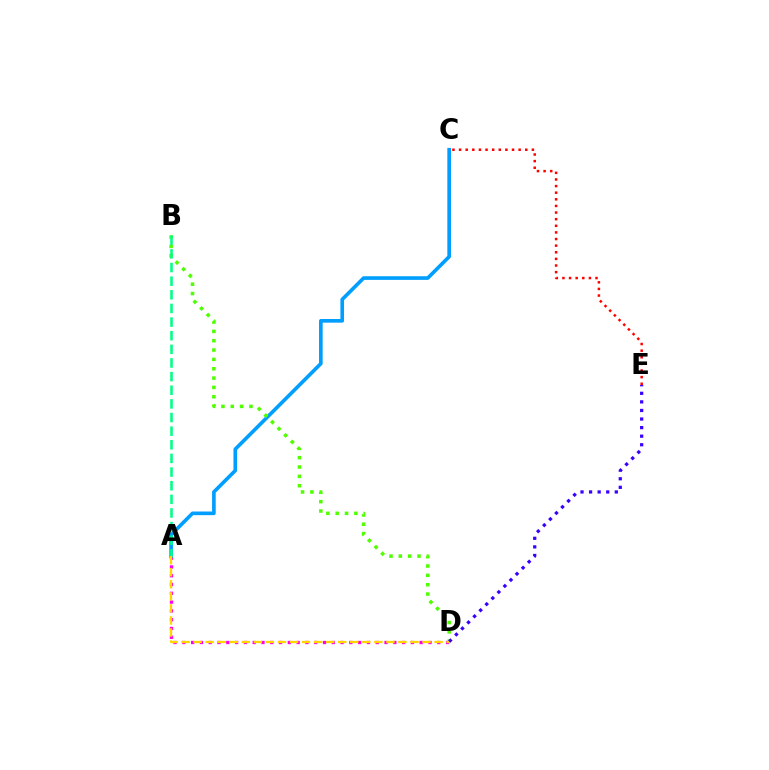{('A', 'D'): [{'color': '#ff00ed', 'line_style': 'dotted', 'thickness': 2.39}, {'color': '#ffd500', 'line_style': 'dashed', 'thickness': 1.64}], ('A', 'C'): [{'color': '#009eff', 'line_style': 'solid', 'thickness': 2.62}], ('C', 'E'): [{'color': '#ff0000', 'line_style': 'dotted', 'thickness': 1.8}], ('B', 'D'): [{'color': '#4fff00', 'line_style': 'dotted', 'thickness': 2.54}], ('A', 'B'): [{'color': '#00ff86', 'line_style': 'dashed', 'thickness': 1.85}], ('D', 'E'): [{'color': '#3700ff', 'line_style': 'dotted', 'thickness': 2.33}]}